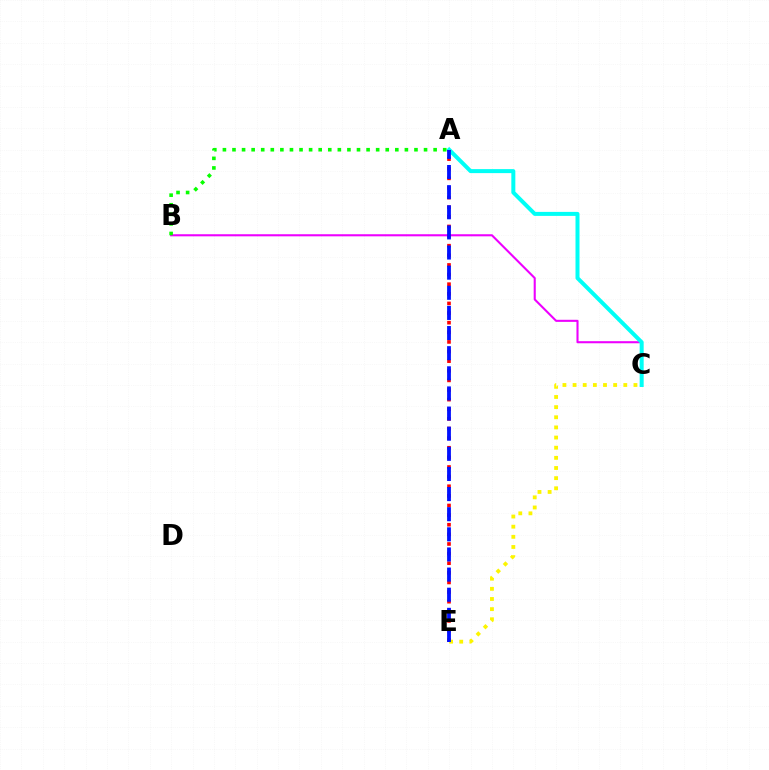{('B', 'C'): [{'color': '#ee00ff', 'line_style': 'solid', 'thickness': 1.5}], ('A', 'C'): [{'color': '#00fff6', 'line_style': 'solid', 'thickness': 2.88}], ('A', 'E'): [{'color': '#ff0000', 'line_style': 'dotted', 'thickness': 2.61}, {'color': '#0010ff', 'line_style': 'dashed', 'thickness': 2.73}], ('C', 'E'): [{'color': '#fcf500', 'line_style': 'dotted', 'thickness': 2.76}], ('A', 'B'): [{'color': '#08ff00', 'line_style': 'dotted', 'thickness': 2.6}]}